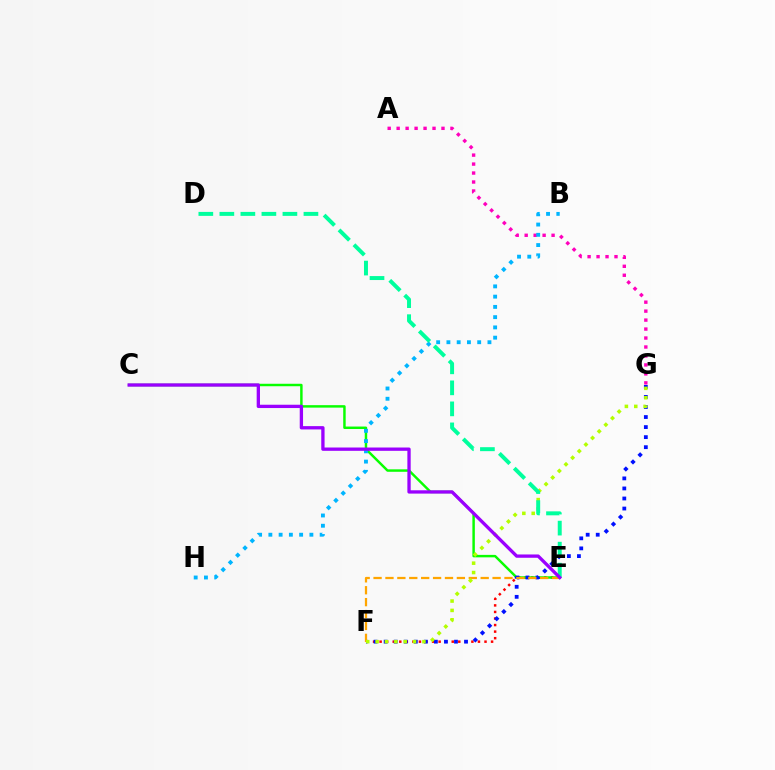{('E', 'F'): [{'color': '#ff0000', 'line_style': 'dotted', 'thickness': 1.78}, {'color': '#ffa500', 'line_style': 'dashed', 'thickness': 1.62}], ('A', 'G'): [{'color': '#ff00bd', 'line_style': 'dotted', 'thickness': 2.44}], ('C', 'E'): [{'color': '#08ff00', 'line_style': 'solid', 'thickness': 1.77}, {'color': '#9b00ff', 'line_style': 'solid', 'thickness': 2.38}], ('F', 'G'): [{'color': '#0010ff', 'line_style': 'dotted', 'thickness': 2.73}, {'color': '#b3ff00', 'line_style': 'dotted', 'thickness': 2.54}], ('B', 'H'): [{'color': '#00b5ff', 'line_style': 'dotted', 'thickness': 2.79}], ('D', 'E'): [{'color': '#00ff9d', 'line_style': 'dashed', 'thickness': 2.86}]}